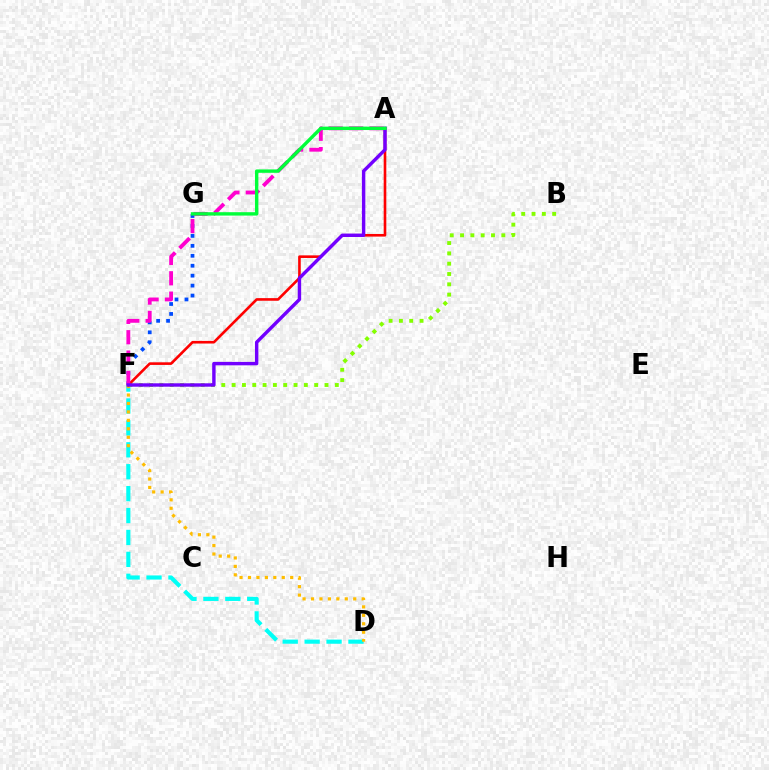{('D', 'F'): [{'color': '#00fff6', 'line_style': 'dashed', 'thickness': 2.98}, {'color': '#ffbd00', 'line_style': 'dotted', 'thickness': 2.29}], ('F', 'G'): [{'color': '#004bff', 'line_style': 'dotted', 'thickness': 2.7}], ('B', 'F'): [{'color': '#84ff00', 'line_style': 'dotted', 'thickness': 2.8}], ('A', 'F'): [{'color': '#ff0000', 'line_style': 'solid', 'thickness': 1.89}, {'color': '#ff00cf', 'line_style': 'dashed', 'thickness': 2.76}, {'color': '#7200ff', 'line_style': 'solid', 'thickness': 2.46}], ('A', 'G'): [{'color': '#00ff39', 'line_style': 'solid', 'thickness': 2.44}]}